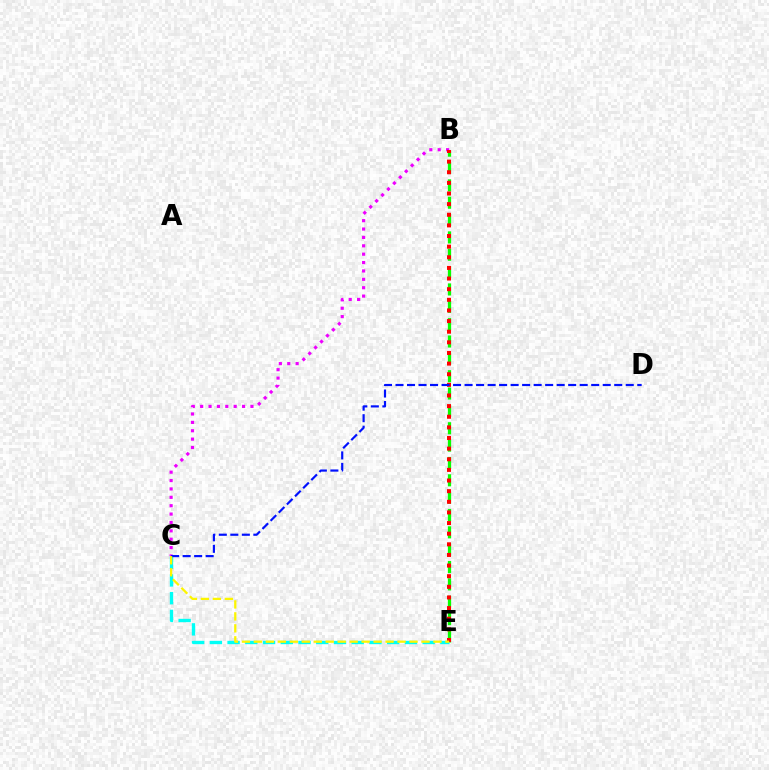{('B', 'E'): [{'color': '#08ff00', 'line_style': 'dashed', 'thickness': 2.36}, {'color': '#ff0000', 'line_style': 'dotted', 'thickness': 2.89}], ('B', 'C'): [{'color': '#ee00ff', 'line_style': 'dotted', 'thickness': 2.28}], ('C', 'E'): [{'color': '#00fff6', 'line_style': 'dashed', 'thickness': 2.41}, {'color': '#fcf500', 'line_style': 'dashed', 'thickness': 1.63}], ('C', 'D'): [{'color': '#0010ff', 'line_style': 'dashed', 'thickness': 1.56}]}